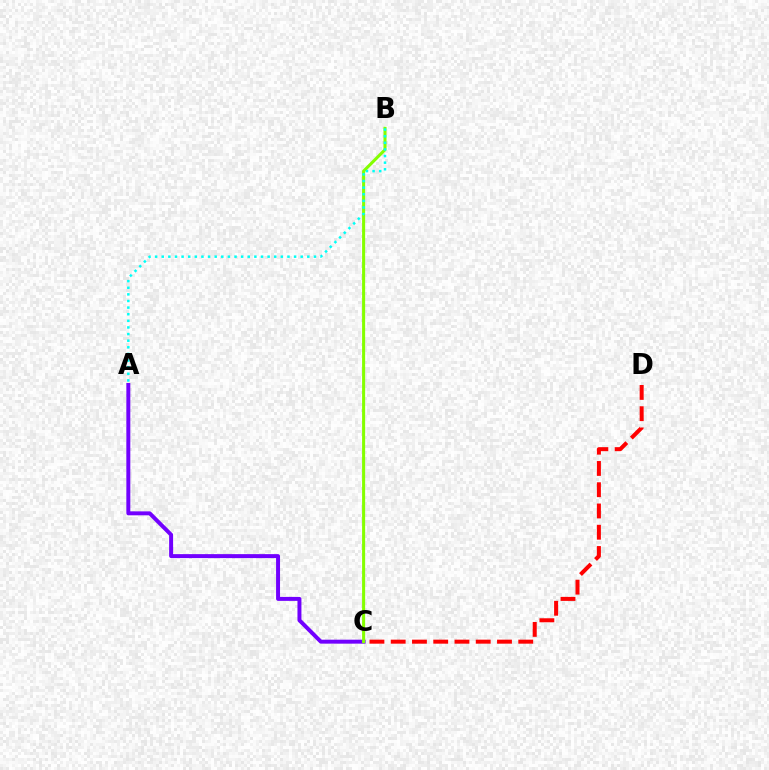{('A', 'C'): [{'color': '#7200ff', 'line_style': 'solid', 'thickness': 2.85}], ('B', 'C'): [{'color': '#84ff00', 'line_style': 'solid', 'thickness': 2.2}], ('C', 'D'): [{'color': '#ff0000', 'line_style': 'dashed', 'thickness': 2.89}], ('A', 'B'): [{'color': '#00fff6', 'line_style': 'dotted', 'thickness': 1.8}]}